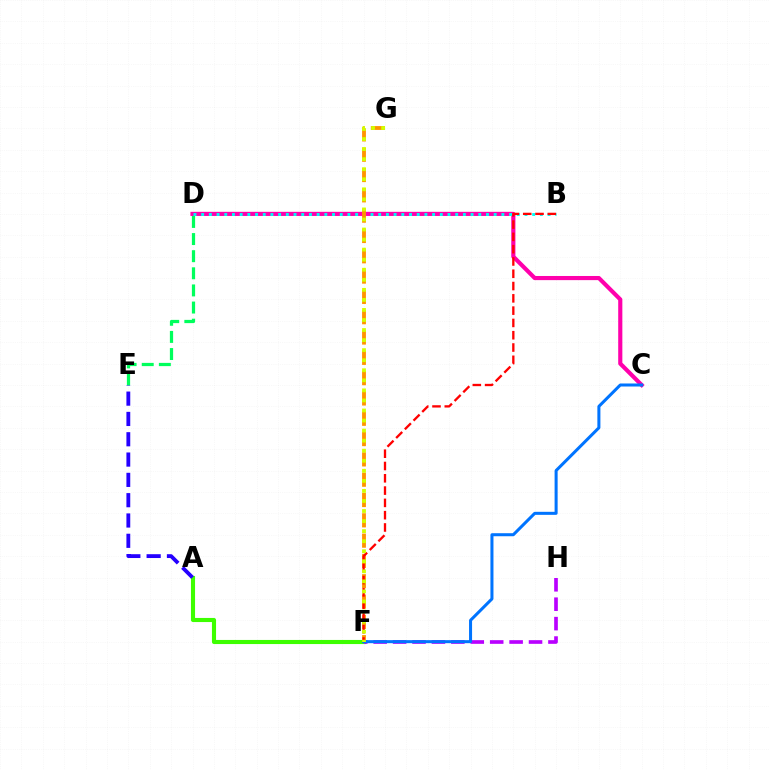{('A', 'F'): [{'color': '#3dff00', 'line_style': 'solid', 'thickness': 2.96}], ('C', 'D'): [{'color': '#ff00ac', 'line_style': 'solid', 'thickness': 2.98}], ('D', 'E'): [{'color': '#00ff5c', 'line_style': 'dashed', 'thickness': 2.33}], ('F', 'H'): [{'color': '#b900ff', 'line_style': 'dashed', 'thickness': 2.64}], ('B', 'D'): [{'color': '#00fff6', 'line_style': 'dotted', 'thickness': 2.09}], ('F', 'G'): [{'color': '#ff9400', 'line_style': 'dashed', 'thickness': 2.76}, {'color': '#d1ff00', 'line_style': 'dotted', 'thickness': 2.73}], ('C', 'F'): [{'color': '#0074ff', 'line_style': 'solid', 'thickness': 2.18}], ('B', 'F'): [{'color': '#ff0000', 'line_style': 'dashed', 'thickness': 1.67}], ('A', 'E'): [{'color': '#2500ff', 'line_style': 'dashed', 'thickness': 2.76}]}